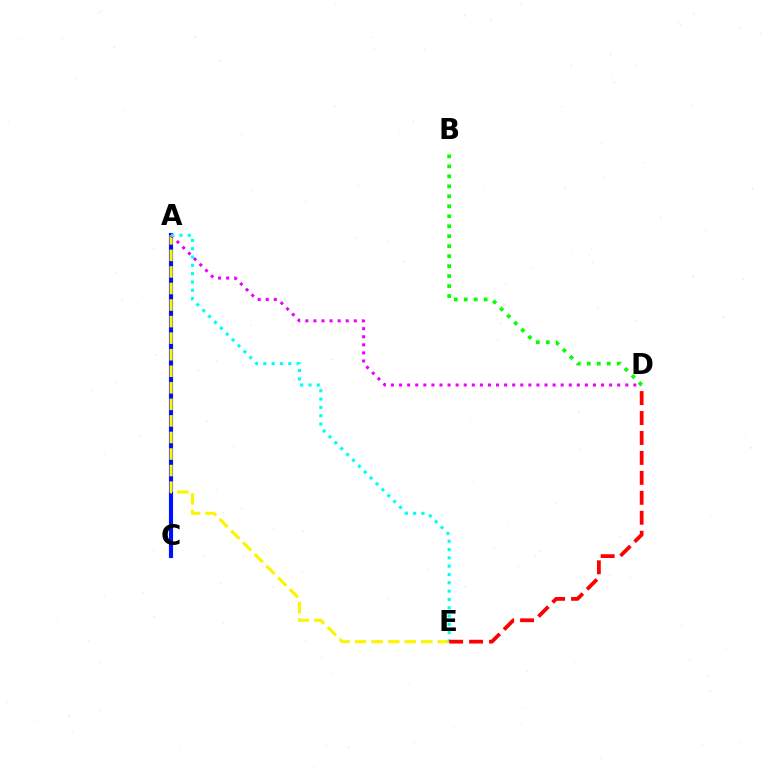{('A', 'C'): [{'color': '#0010ff', 'line_style': 'solid', 'thickness': 2.97}], ('A', 'E'): [{'color': '#fcf500', 'line_style': 'dashed', 'thickness': 2.25}, {'color': '#00fff6', 'line_style': 'dotted', 'thickness': 2.26}], ('A', 'D'): [{'color': '#ee00ff', 'line_style': 'dotted', 'thickness': 2.19}], ('B', 'D'): [{'color': '#08ff00', 'line_style': 'dotted', 'thickness': 2.71}], ('D', 'E'): [{'color': '#ff0000', 'line_style': 'dashed', 'thickness': 2.71}]}